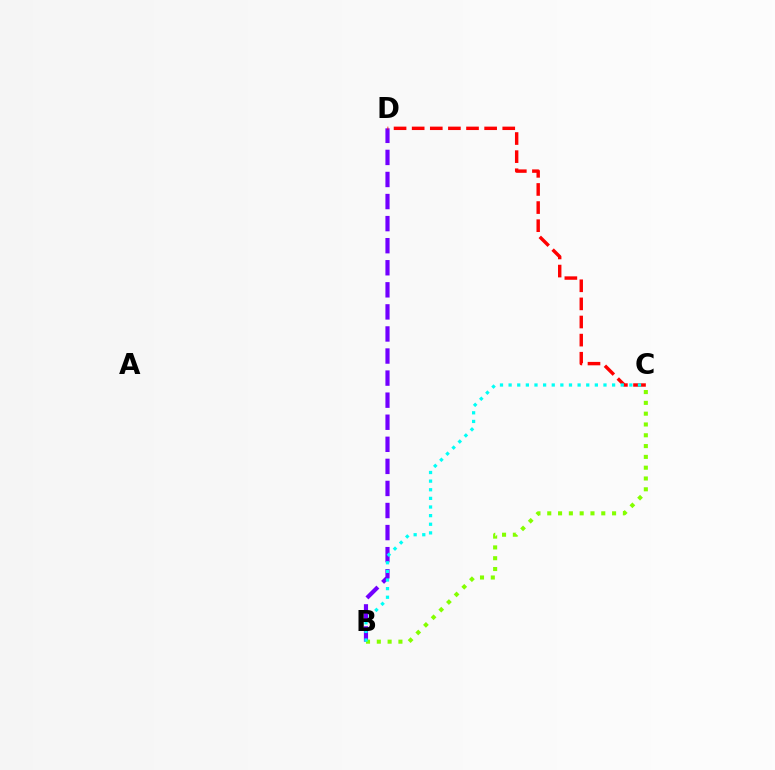{('B', 'D'): [{'color': '#7200ff', 'line_style': 'dashed', 'thickness': 3.0}], ('C', 'D'): [{'color': '#ff0000', 'line_style': 'dashed', 'thickness': 2.46}], ('B', 'C'): [{'color': '#84ff00', 'line_style': 'dotted', 'thickness': 2.94}, {'color': '#00fff6', 'line_style': 'dotted', 'thickness': 2.34}]}